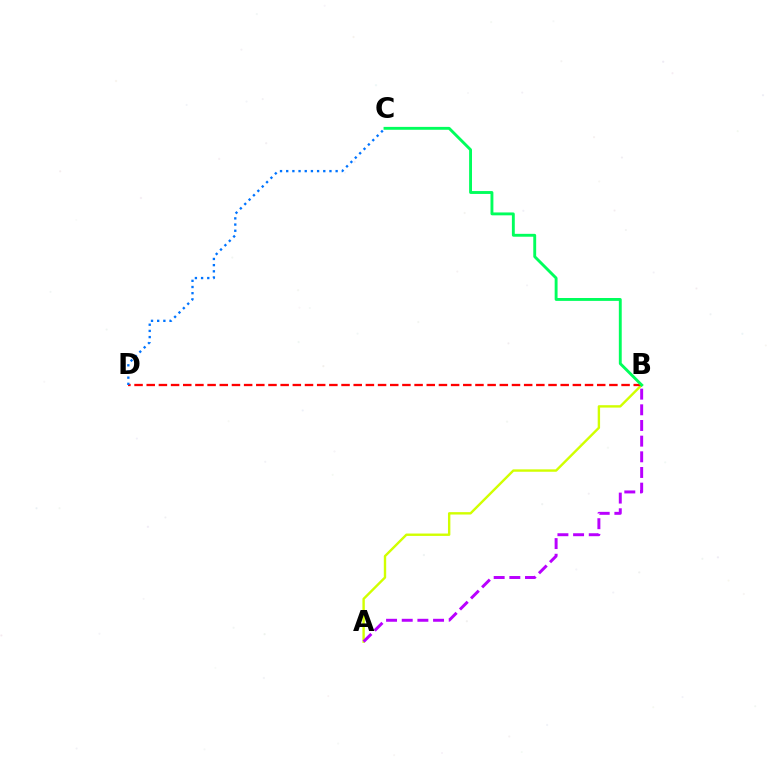{('A', 'B'): [{'color': '#d1ff00', 'line_style': 'solid', 'thickness': 1.72}, {'color': '#b900ff', 'line_style': 'dashed', 'thickness': 2.13}], ('B', 'D'): [{'color': '#ff0000', 'line_style': 'dashed', 'thickness': 1.65}], ('B', 'C'): [{'color': '#00ff5c', 'line_style': 'solid', 'thickness': 2.08}], ('C', 'D'): [{'color': '#0074ff', 'line_style': 'dotted', 'thickness': 1.68}]}